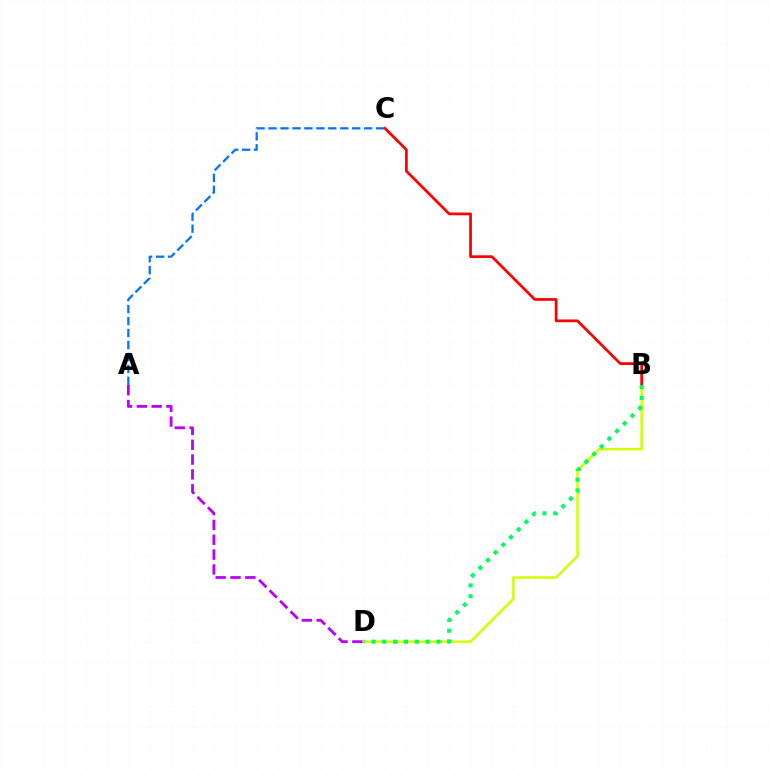{('A', 'C'): [{'color': '#0074ff', 'line_style': 'dashed', 'thickness': 1.62}], ('B', 'D'): [{'color': '#d1ff00', 'line_style': 'solid', 'thickness': 1.78}, {'color': '#00ff5c', 'line_style': 'dotted', 'thickness': 2.94}], ('B', 'C'): [{'color': '#ff0000', 'line_style': 'solid', 'thickness': 1.97}], ('A', 'D'): [{'color': '#b900ff', 'line_style': 'dashed', 'thickness': 2.02}]}